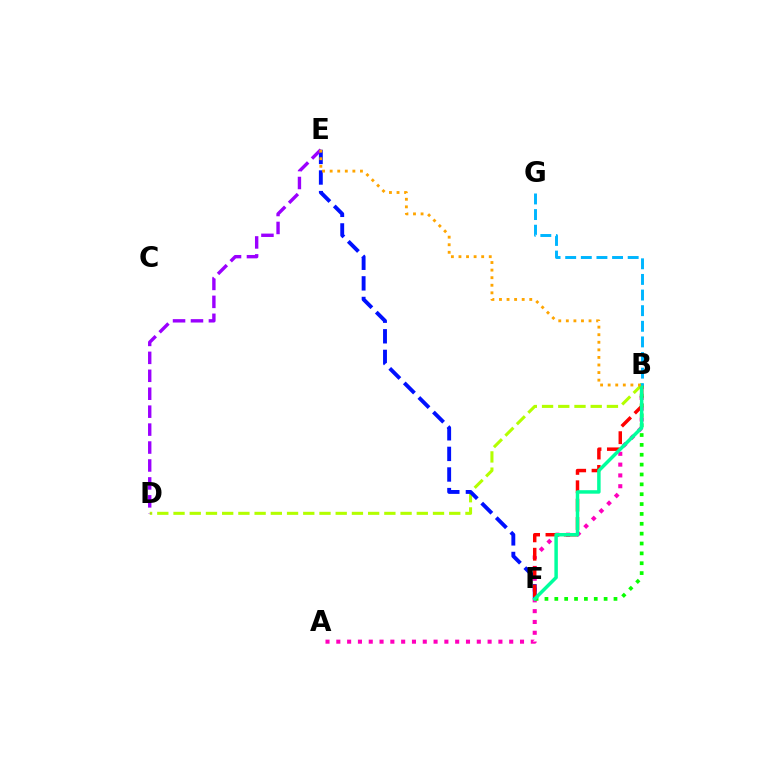{('A', 'B'): [{'color': '#ff00bd', 'line_style': 'dotted', 'thickness': 2.94}], ('B', 'D'): [{'color': '#b3ff00', 'line_style': 'dashed', 'thickness': 2.2}], ('E', 'F'): [{'color': '#0010ff', 'line_style': 'dashed', 'thickness': 2.8}], ('B', 'F'): [{'color': '#ff0000', 'line_style': 'dashed', 'thickness': 2.5}, {'color': '#08ff00', 'line_style': 'dotted', 'thickness': 2.68}, {'color': '#00ff9d', 'line_style': 'solid', 'thickness': 2.5}], ('D', 'E'): [{'color': '#9b00ff', 'line_style': 'dashed', 'thickness': 2.44}], ('B', 'G'): [{'color': '#00b5ff', 'line_style': 'dashed', 'thickness': 2.12}], ('B', 'E'): [{'color': '#ffa500', 'line_style': 'dotted', 'thickness': 2.06}]}